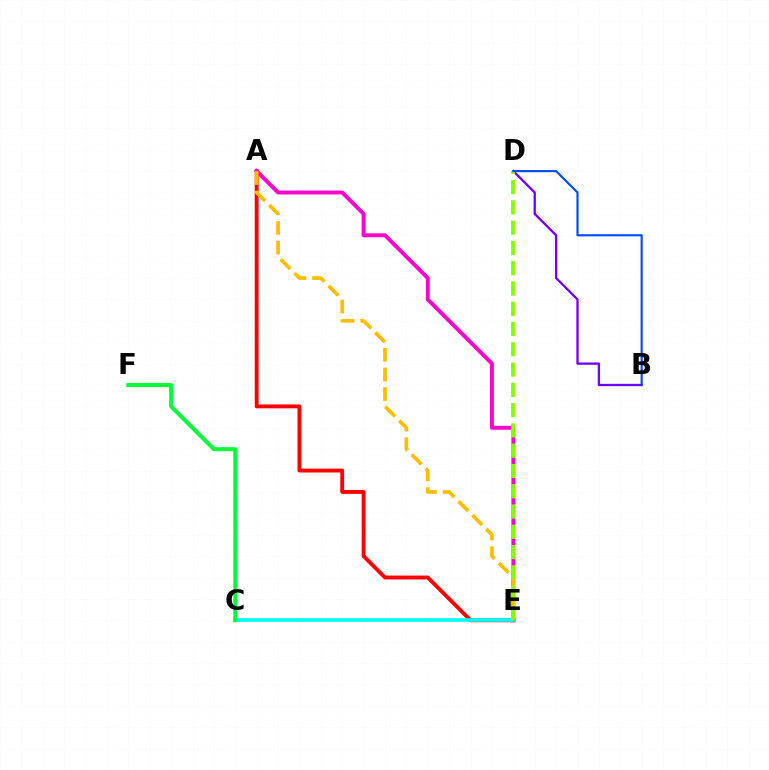{('A', 'E'): [{'color': '#ff0000', 'line_style': 'solid', 'thickness': 2.78}, {'color': '#ff00cf', 'line_style': 'solid', 'thickness': 2.81}, {'color': '#ffbd00', 'line_style': 'dashed', 'thickness': 2.67}], ('B', 'D'): [{'color': '#7200ff', 'line_style': 'solid', 'thickness': 1.66}, {'color': '#004bff', 'line_style': 'solid', 'thickness': 1.54}], ('C', 'E'): [{'color': '#00fff6', 'line_style': 'solid', 'thickness': 2.63}], ('D', 'E'): [{'color': '#84ff00', 'line_style': 'dashed', 'thickness': 2.75}], ('C', 'F'): [{'color': '#00ff39', 'line_style': 'solid', 'thickness': 2.88}]}